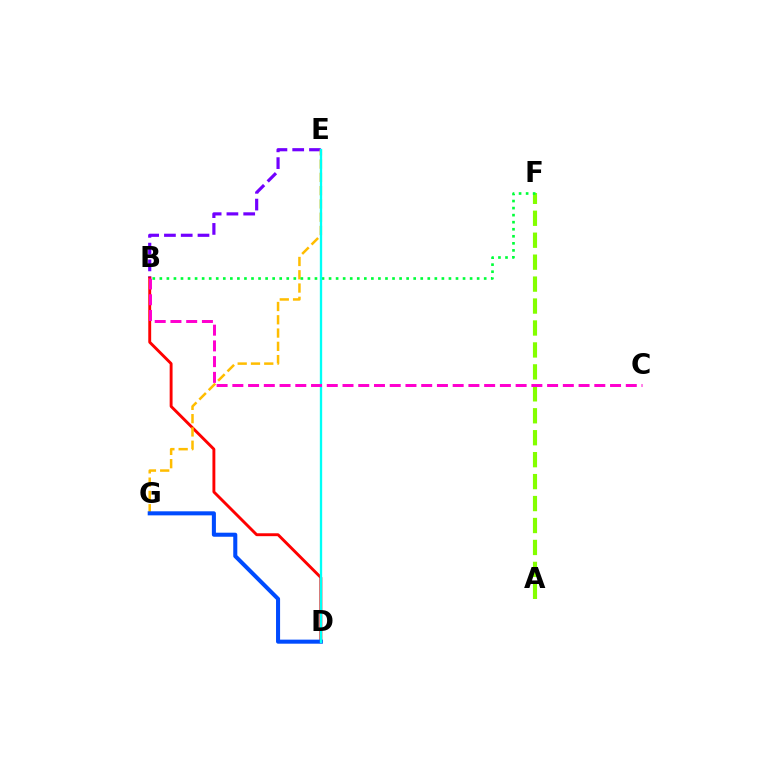{('B', 'E'): [{'color': '#7200ff', 'line_style': 'dashed', 'thickness': 2.28}], ('B', 'D'): [{'color': '#ff0000', 'line_style': 'solid', 'thickness': 2.08}], ('E', 'G'): [{'color': '#ffbd00', 'line_style': 'dashed', 'thickness': 1.8}], ('A', 'F'): [{'color': '#84ff00', 'line_style': 'dashed', 'thickness': 2.98}], ('D', 'G'): [{'color': '#004bff', 'line_style': 'solid', 'thickness': 2.92}], ('B', 'F'): [{'color': '#00ff39', 'line_style': 'dotted', 'thickness': 1.92}], ('D', 'E'): [{'color': '#00fff6', 'line_style': 'solid', 'thickness': 1.68}], ('B', 'C'): [{'color': '#ff00cf', 'line_style': 'dashed', 'thickness': 2.14}]}